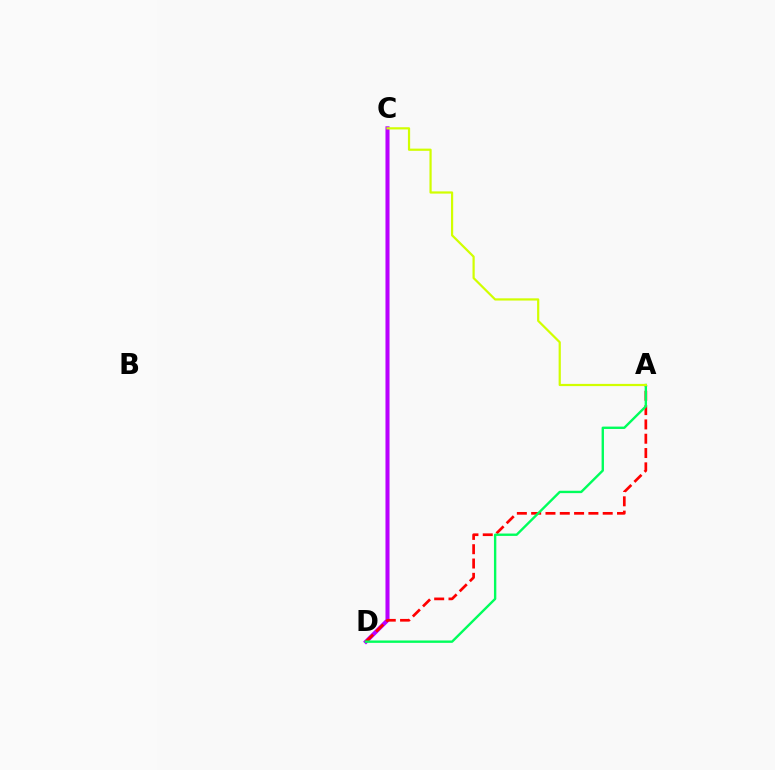{('C', 'D'): [{'color': '#0074ff', 'line_style': 'solid', 'thickness': 1.89}, {'color': '#b900ff', 'line_style': 'solid', 'thickness': 2.91}], ('A', 'D'): [{'color': '#ff0000', 'line_style': 'dashed', 'thickness': 1.94}, {'color': '#00ff5c', 'line_style': 'solid', 'thickness': 1.71}], ('A', 'C'): [{'color': '#d1ff00', 'line_style': 'solid', 'thickness': 1.59}]}